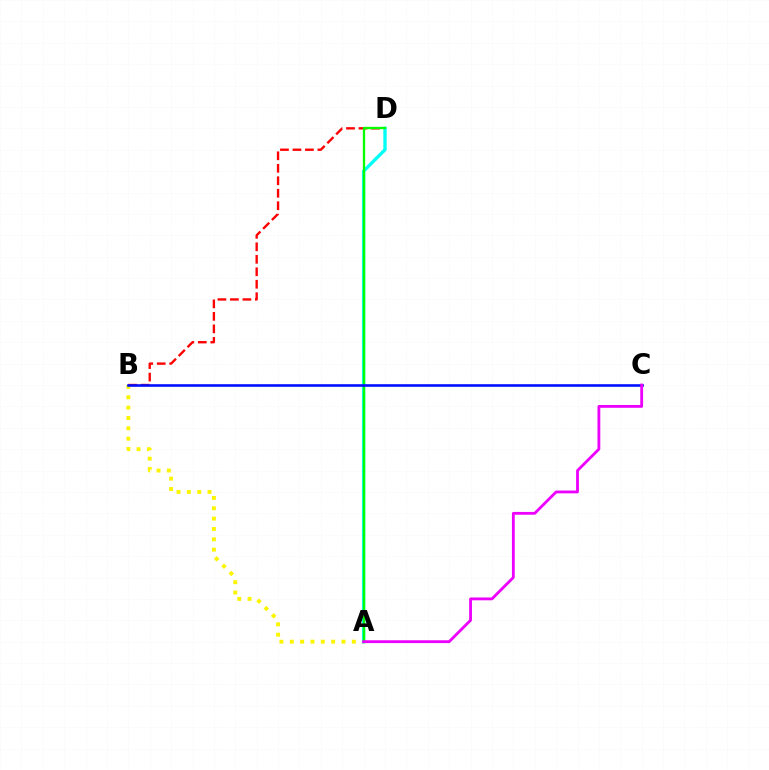{('B', 'D'): [{'color': '#ff0000', 'line_style': 'dashed', 'thickness': 1.7}], ('A', 'B'): [{'color': '#fcf500', 'line_style': 'dotted', 'thickness': 2.81}], ('A', 'D'): [{'color': '#00fff6', 'line_style': 'solid', 'thickness': 2.4}, {'color': '#08ff00', 'line_style': 'solid', 'thickness': 1.67}], ('B', 'C'): [{'color': '#0010ff', 'line_style': 'solid', 'thickness': 1.88}], ('A', 'C'): [{'color': '#ee00ff', 'line_style': 'solid', 'thickness': 2.03}]}